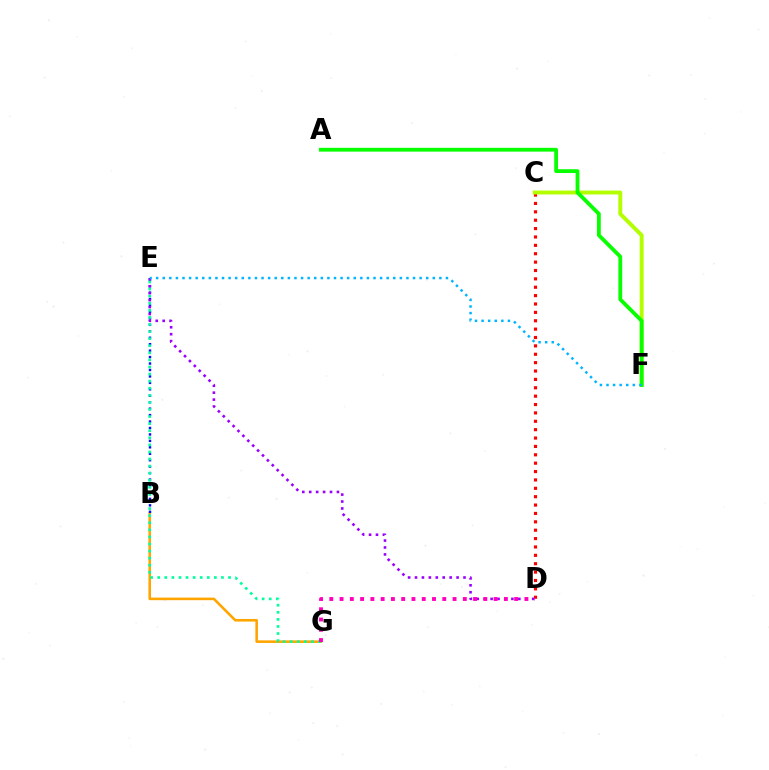{('B', 'G'): [{'color': '#ffa500', 'line_style': 'solid', 'thickness': 1.86}], ('B', 'E'): [{'color': '#0010ff', 'line_style': 'dotted', 'thickness': 1.75}], ('C', 'D'): [{'color': '#ff0000', 'line_style': 'dotted', 'thickness': 2.28}], ('C', 'F'): [{'color': '#b3ff00', 'line_style': 'solid', 'thickness': 2.83}], ('A', 'F'): [{'color': '#08ff00', 'line_style': 'solid', 'thickness': 2.73}], ('D', 'E'): [{'color': '#9b00ff', 'line_style': 'dotted', 'thickness': 1.88}], ('E', 'G'): [{'color': '#00ff9d', 'line_style': 'dotted', 'thickness': 1.92}], ('D', 'G'): [{'color': '#ff00bd', 'line_style': 'dotted', 'thickness': 2.79}], ('E', 'F'): [{'color': '#00b5ff', 'line_style': 'dotted', 'thickness': 1.79}]}